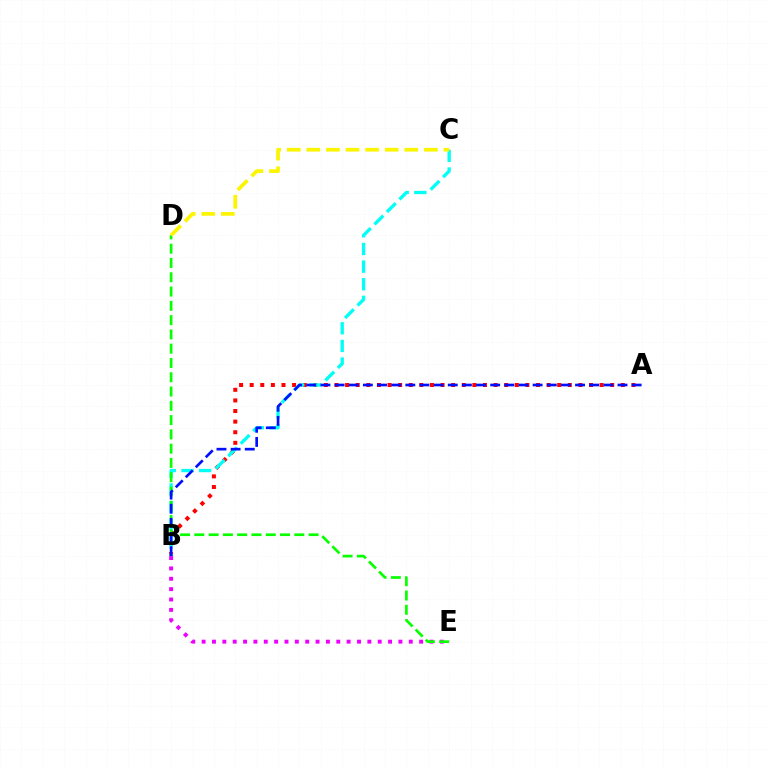{('A', 'B'): [{'color': '#ff0000', 'line_style': 'dotted', 'thickness': 2.88}, {'color': '#0010ff', 'line_style': 'dashed', 'thickness': 1.92}], ('B', 'C'): [{'color': '#00fff6', 'line_style': 'dashed', 'thickness': 2.4}], ('B', 'E'): [{'color': '#ee00ff', 'line_style': 'dotted', 'thickness': 2.81}], ('D', 'E'): [{'color': '#08ff00', 'line_style': 'dashed', 'thickness': 1.94}], ('C', 'D'): [{'color': '#fcf500', 'line_style': 'dashed', 'thickness': 2.66}]}